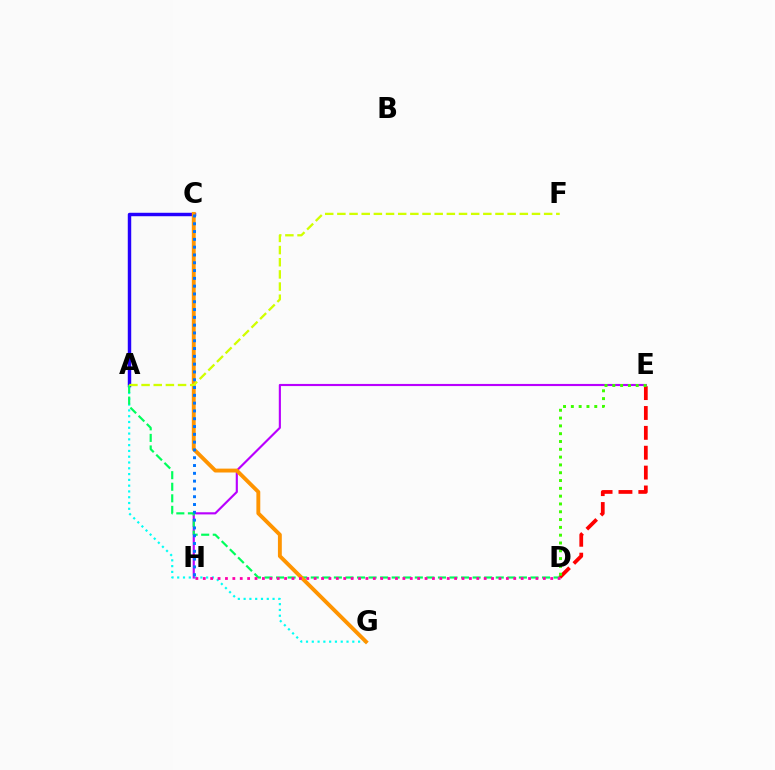{('A', 'G'): [{'color': '#00fff6', 'line_style': 'dotted', 'thickness': 1.57}], ('D', 'E'): [{'color': '#ff0000', 'line_style': 'dashed', 'thickness': 2.7}, {'color': '#3dff00', 'line_style': 'dotted', 'thickness': 2.12}], ('A', 'C'): [{'color': '#2500ff', 'line_style': 'solid', 'thickness': 2.48}], ('E', 'H'): [{'color': '#b900ff', 'line_style': 'solid', 'thickness': 1.54}], ('A', 'D'): [{'color': '#00ff5c', 'line_style': 'dashed', 'thickness': 1.57}], ('C', 'G'): [{'color': '#ff9400', 'line_style': 'solid', 'thickness': 2.79}], ('D', 'H'): [{'color': '#ff00ac', 'line_style': 'dotted', 'thickness': 2.01}], ('A', 'F'): [{'color': '#d1ff00', 'line_style': 'dashed', 'thickness': 1.65}], ('C', 'H'): [{'color': '#0074ff', 'line_style': 'dotted', 'thickness': 2.12}]}